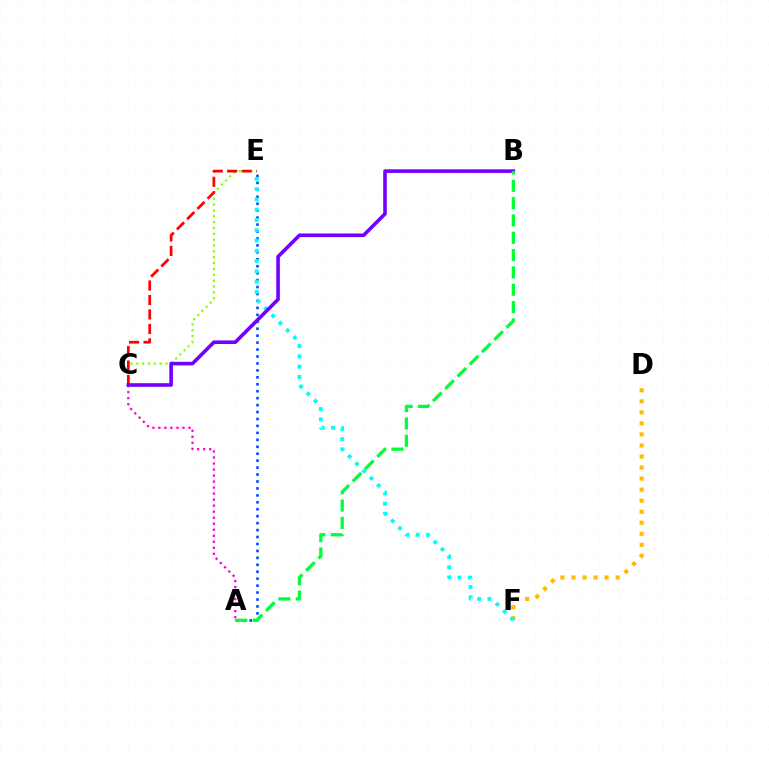{('C', 'E'): [{'color': '#84ff00', 'line_style': 'dotted', 'thickness': 1.59}, {'color': '#ff0000', 'line_style': 'dashed', 'thickness': 1.97}], ('D', 'F'): [{'color': '#ffbd00', 'line_style': 'dotted', 'thickness': 3.0}], ('A', 'C'): [{'color': '#ff00cf', 'line_style': 'dotted', 'thickness': 1.63}], ('A', 'E'): [{'color': '#004bff', 'line_style': 'dotted', 'thickness': 1.89}], ('E', 'F'): [{'color': '#00fff6', 'line_style': 'dotted', 'thickness': 2.79}], ('B', 'C'): [{'color': '#7200ff', 'line_style': 'solid', 'thickness': 2.6}], ('A', 'B'): [{'color': '#00ff39', 'line_style': 'dashed', 'thickness': 2.35}]}